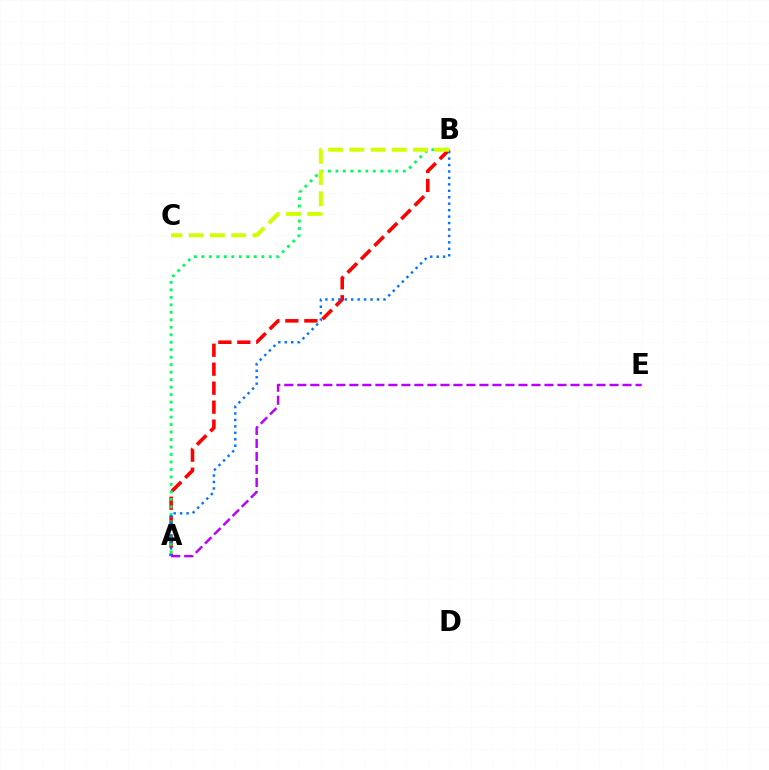{('A', 'B'): [{'color': '#ff0000', 'line_style': 'dashed', 'thickness': 2.58}, {'color': '#00ff5c', 'line_style': 'dotted', 'thickness': 2.03}, {'color': '#0074ff', 'line_style': 'dotted', 'thickness': 1.75}], ('B', 'C'): [{'color': '#d1ff00', 'line_style': 'dashed', 'thickness': 2.89}], ('A', 'E'): [{'color': '#b900ff', 'line_style': 'dashed', 'thickness': 1.77}]}